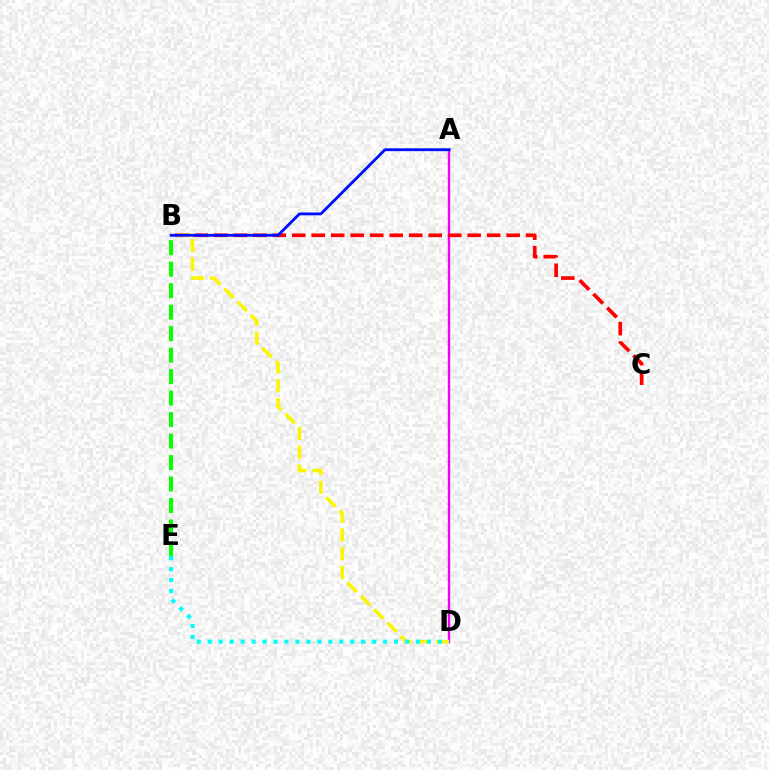{('A', 'D'): [{'color': '#ee00ff', 'line_style': 'solid', 'thickness': 1.72}], ('B', 'C'): [{'color': '#ff0000', 'line_style': 'dashed', 'thickness': 2.65}], ('B', 'D'): [{'color': '#fcf500', 'line_style': 'dashed', 'thickness': 2.56}], ('A', 'B'): [{'color': '#0010ff', 'line_style': 'solid', 'thickness': 2.05}], ('D', 'E'): [{'color': '#00fff6', 'line_style': 'dotted', 'thickness': 2.98}], ('B', 'E'): [{'color': '#08ff00', 'line_style': 'dashed', 'thickness': 2.92}]}